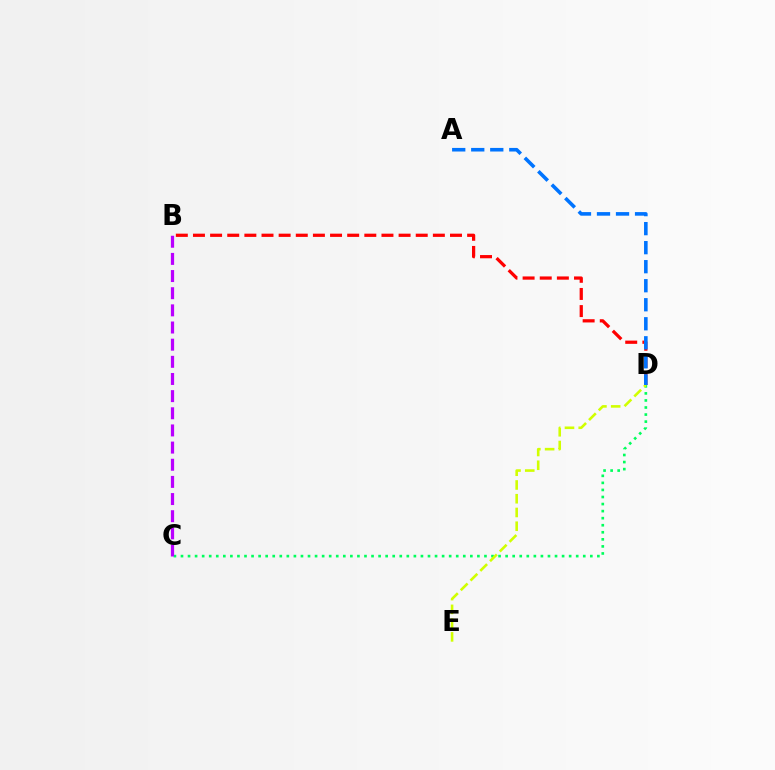{('C', 'D'): [{'color': '#00ff5c', 'line_style': 'dotted', 'thickness': 1.92}], ('B', 'D'): [{'color': '#ff0000', 'line_style': 'dashed', 'thickness': 2.33}], ('B', 'C'): [{'color': '#b900ff', 'line_style': 'dashed', 'thickness': 2.33}], ('D', 'E'): [{'color': '#d1ff00', 'line_style': 'dashed', 'thickness': 1.87}], ('A', 'D'): [{'color': '#0074ff', 'line_style': 'dashed', 'thickness': 2.58}]}